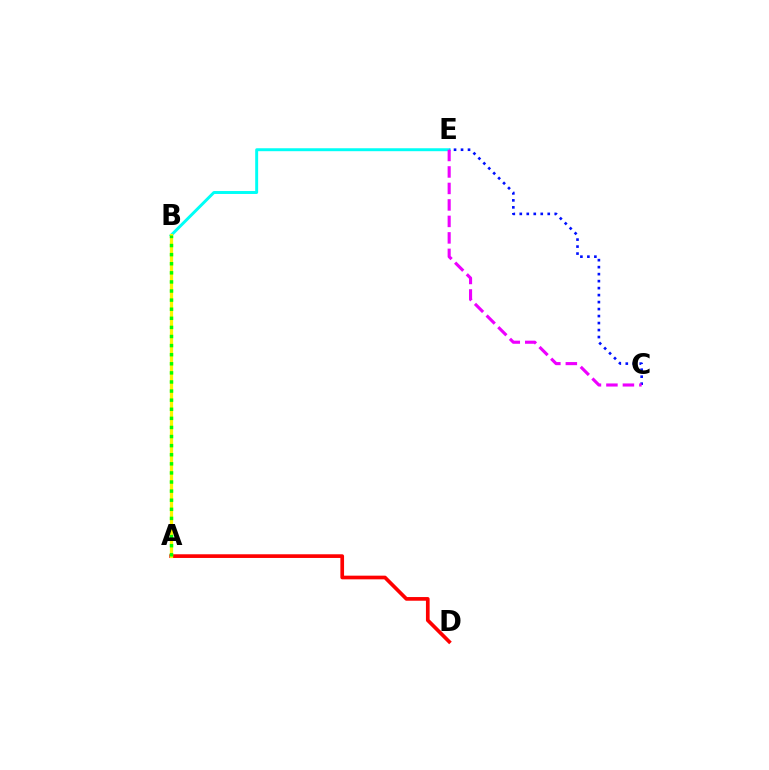{('B', 'E'): [{'color': '#00fff6', 'line_style': 'solid', 'thickness': 2.12}], ('A', 'D'): [{'color': '#ff0000', 'line_style': 'solid', 'thickness': 2.65}], ('C', 'E'): [{'color': '#0010ff', 'line_style': 'dotted', 'thickness': 1.9}, {'color': '#ee00ff', 'line_style': 'dashed', 'thickness': 2.24}], ('A', 'B'): [{'color': '#fcf500', 'line_style': 'solid', 'thickness': 2.35}, {'color': '#08ff00', 'line_style': 'dotted', 'thickness': 2.47}]}